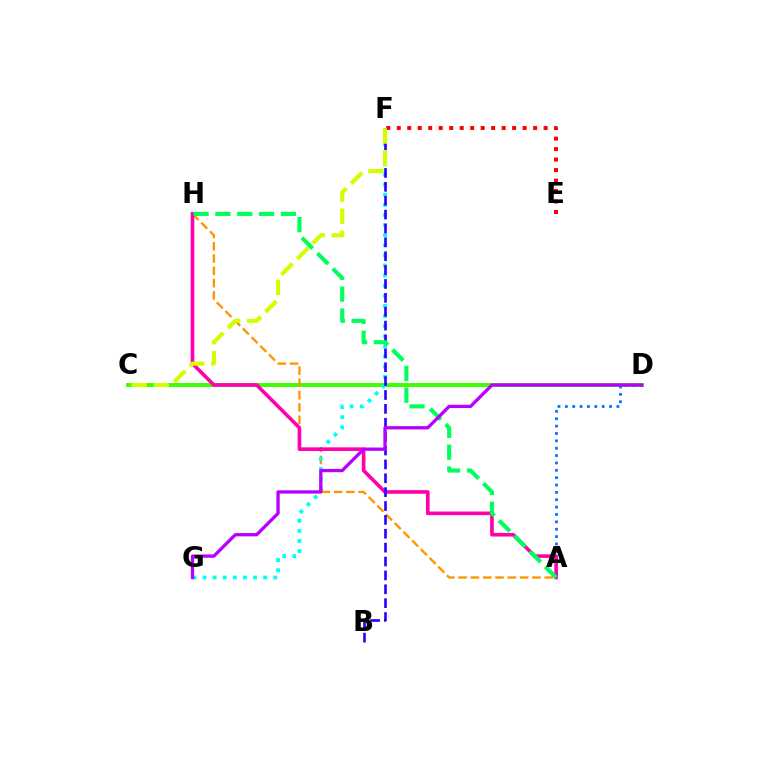{('C', 'D'): [{'color': '#3dff00', 'line_style': 'solid', 'thickness': 2.83}], ('A', 'H'): [{'color': '#ff9400', 'line_style': 'dashed', 'thickness': 1.67}, {'color': '#ff00ac', 'line_style': 'solid', 'thickness': 2.61}, {'color': '#00ff5c', 'line_style': 'dashed', 'thickness': 2.96}], ('F', 'G'): [{'color': '#00fff6', 'line_style': 'dotted', 'thickness': 2.75}], ('A', 'D'): [{'color': '#0074ff', 'line_style': 'dotted', 'thickness': 2.0}], ('B', 'F'): [{'color': '#2500ff', 'line_style': 'dashed', 'thickness': 1.89}], ('E', 'F'): [{'color': '#ff0000', 'line_style': 'dotted', 'thickness': 2.85}], ('C', 'F'): [{'color': '#d1ff00', 'line_style': 'dashed', 'thickness': 3.0}], ('D', 'G'): [{'color': '#b900ff', 'line_style': 'solid', 'thickness': 2.37}]}